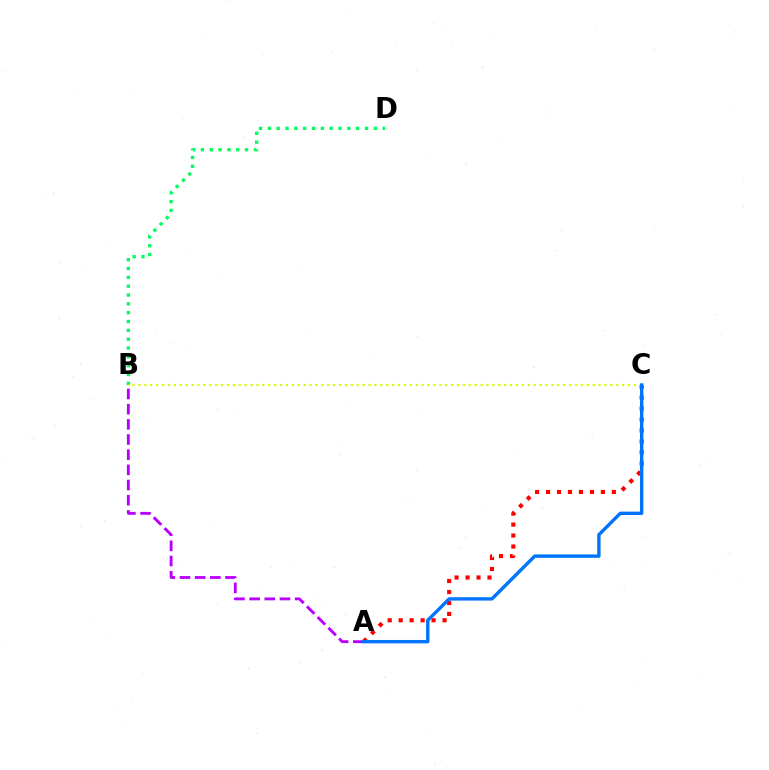{('A', 'B'): [{'color': '#b900ff', 'line_style': 'dashed', 'thickness': 2.06}], ('B', 'D'): [{'color': '#00ff5c', 'line_style': 'dotted', 'thickness': 2.4}], ('A', 'C'): [{'color': '#ff0000', 'line_style': 'dotted', 'thickness': 2.98}, {'color': '#0074ff', 'line_style': 'solid', 'thickness': 2.43}], ('B', 'C'): [{'color': '#d1ff00', 'line_style': 'dotted', 'thickness': 1.6}]}